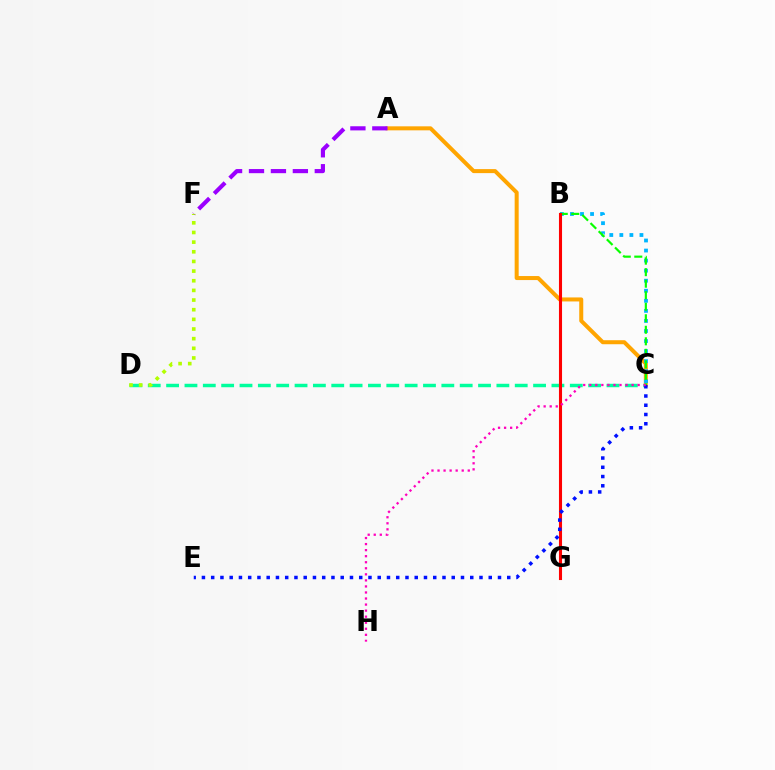{('A', 'C'): [{'color': '#ffa500', 'line_style': 'solid', 'thickness': 2.89}], ('B', 'C'): [{'color': '#00b5ff', 'line_style': 'dotted', 'thickness': 2.73}, {'color': '#08ff00', 'line_style': 'dashed', 'thickness': 1.57}], ('C', 'D'): [{'color': '#00ff9d', 'line_style': 'dashed', 'thickness': 2.49}], ('D', 'F'): [{'color': '#b3ff00', 'line_style': 'dotted', 'thickness': 2.62}], ('B', 'G'): [{'color': '#ff0000', 'line_style': 'solid', 'thickness': 2.22}], ('A', 'F'): [{'color': '#9b00ff', 'line_style': 'dashed', 'thickness': 2.98}], ('C', 'E'): [{'color': '#0010ff', 'line_style': 'dotted', 'thickness': 2.51}], ('C', 'H'): [{'color': '#ff00bd', 'line_style': 'dotted', 'thickness': 1.64}]}